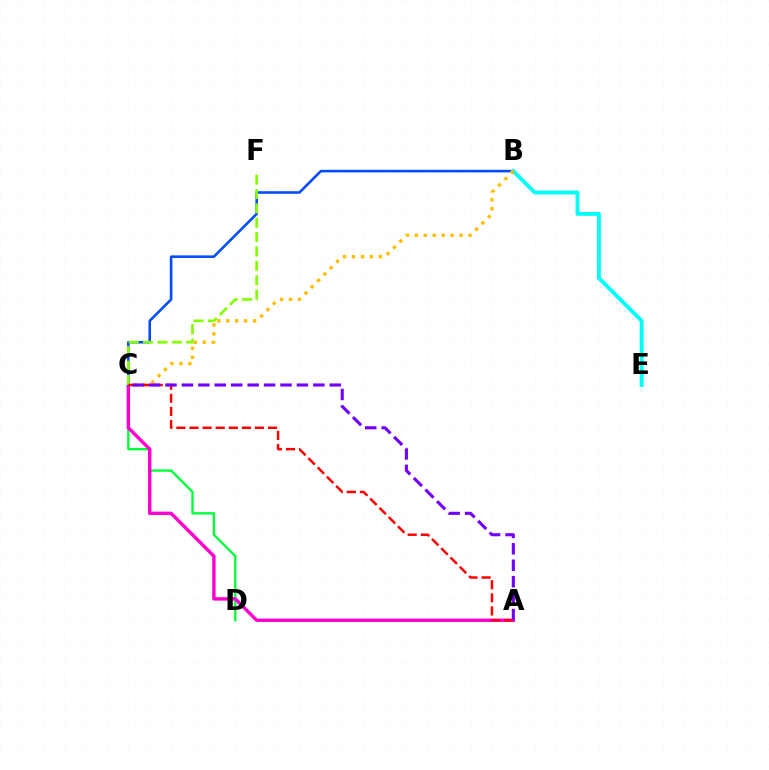{('C', 'D'): [{'color': '#00ff39', 'line_style': 'solid', 'thickness': 1.7}], ('A', 'C'): [{'color': '#ff00cf', 'line_style': 'solid', 'thickness': 2.45}, {'color': '#ff0000', 'line_style': 'dashed', 'thickness': 1.78}, {'color': '#7200ff', 'line_style': 'dashed', 'thickness': 2.23}], ('B', 'C'): [{'color': '#004bff', 'line_style': 'solid', 'thickness': 1.84}, {'color': '#ffbd00', 'line_style': 'dotted', 'thickness': 2.43}], ('C', 'F'): [{'color': '#84ff00', 'line_style': 'dashed', 'thickness': 1.95}], ('B', 'E'): [{'color': '#00fff6', 'line_style': 'solid', 'thickness': 2.79}]}